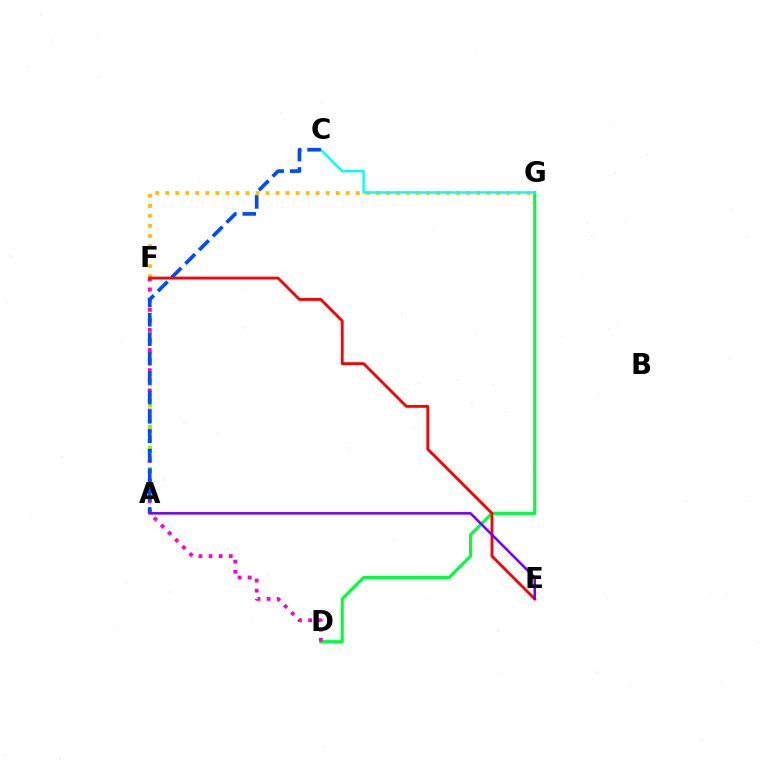{('D', 'G'): [{'color': '#00ff39', 'line_style': 'solid', 'thickness': 2.25}], ('F', 'G'): [{'color': '#ffbd00', 'line_style': 'dotted', 'thickness': 2.73}], ('C', 'G'): [{'color': '#00fff6', 'line_style': 'solid', 'thickness': 1.7}], ('A', 'F'): [{'color': '#84ff00', 'line_style': 'dotted', 'thickness': 2.87}], ('D', 'F'): [{'color': '#ff00cf', 'line_style': 'dotted', 'thickness': 2.74}], ('A', 'C'): [{'color': '#004bff', 'line_style': 'dashed', 'thickness': 2.64}], ('E', 'F'): [{'color': '#ff0000', 'line_style': 'solid', 'thickness': 2.04}], ('A', 'E'): [{'color': '#7200ff', 'line_style': 'solid', 'thickness': 1.83}]}